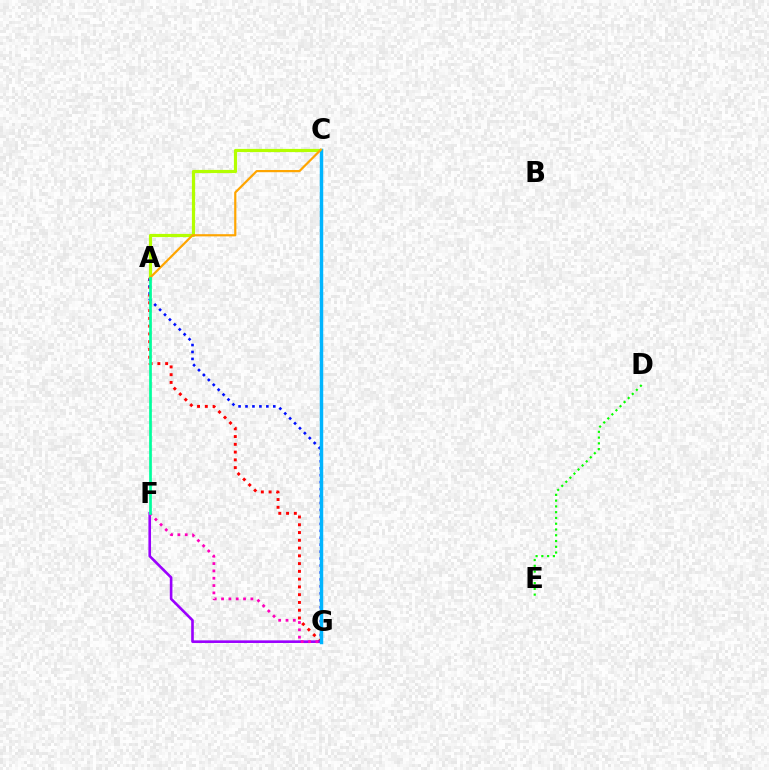{('A', 'G'): [{'color': '#ff0000', 'line_style': 'dotted', 'thickness': 2.11}, {'color': '#0010ff', 'line_style': 'dotted', 'thickness': 1.89}], ('A', 'C'): [{'color': '#b3ff00', 'line_style': 'solid', 'thickness': 2.3}, {'color': '#ffa500', 'line_style': 'solid', 'thickness': 1.59}], ('F', 'G'): [{'color': '#9b00ff', 'line_style': 'solid', 'thickness': 1.89}, {'color': '#ff00bd', 'line_style': 'dotted', 'thickness': 1.99}], ('C', 'G'): [{'color': '#00b5ff', 'line_style': 'solid', 'thickness': 2.49}], ('D', 'E'): [{'color': '#08ff00', 'line_style': 'dotted', 'thickness': 1.57}], ('A', 'F'): [{'color': '#00ff9d', 'line_style': 'solid', 'thickness': 1.96}]}